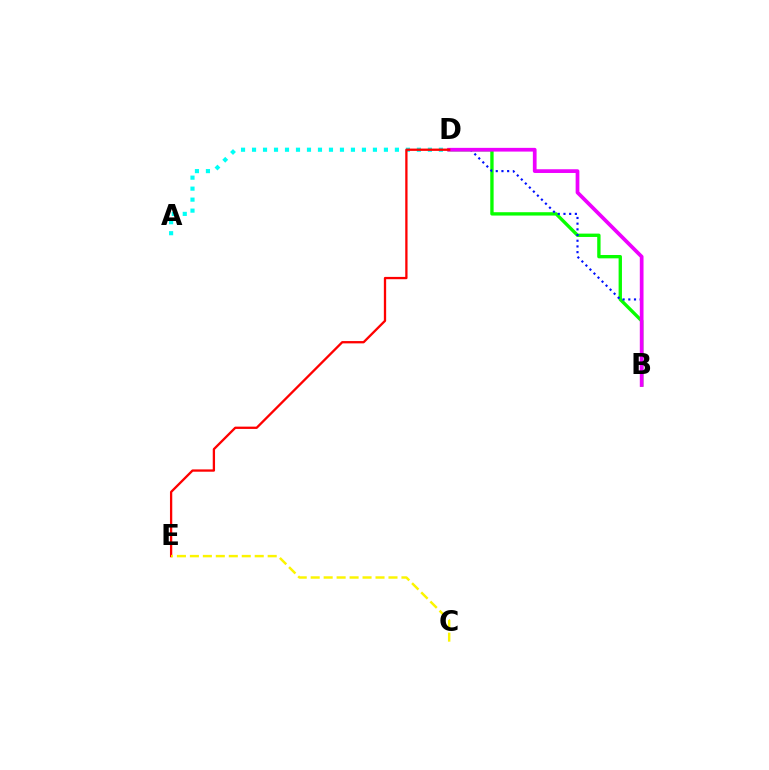{('A', 'D'): [{'color': '#00fff6', 'line_style': 'dotted', 'thickness': 2.99}], ('B', 'D'): [{'color': '#08ff00', 'line_style': 'solid', 'thickness': 2.41}, {'color': '#0010ff', 'line_style': 'dotted', 'thickness': 1.55}, {'color': '#ee00ff', 'line_style': 'solid', 'thickness': 2.68}], ('D', 'E'): [{'color': '#ff0000', 'line_style': 'solid', 'thickness': 1.66}], ('C', 'E'): [{'color': '#fcf500', 'line_style': 'dashed', 'thickness': 1.76}]}